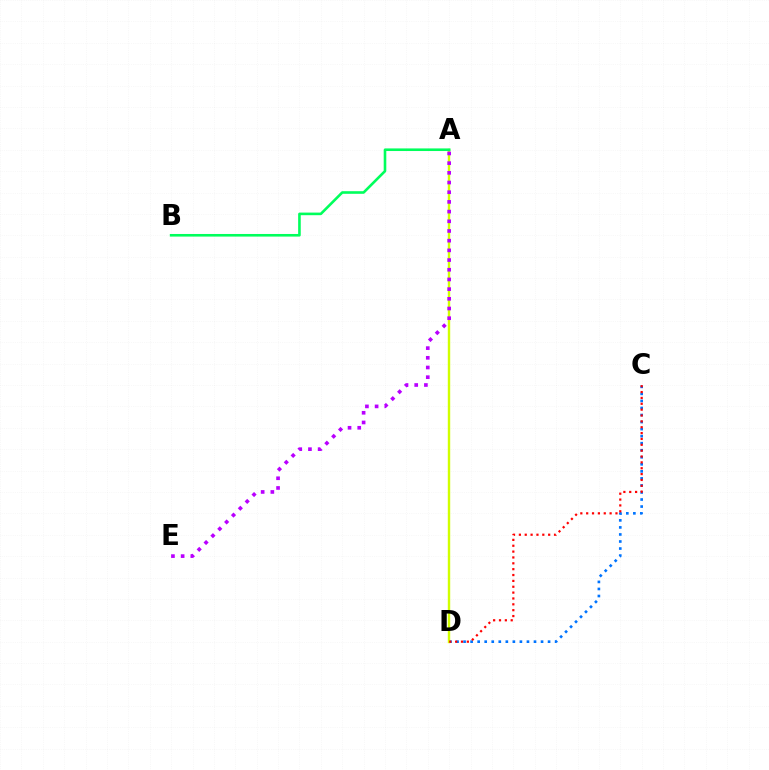{('C', 'D'): [{'color': '#0074ff', 'line_style': 'dotted', 'thickness': 1.91}, {'color': '#ff0000', 'line_style': 'dotted', 'thickness': 1.59}], ('A', 'D'): [{'color': '#d1ff00', 'line_style': 'solid', 'thickness': 1.74}], ('A', 'B'): [{'color': '#00ff5c', 'line_style': 'solid', 'thickness': 1.88}], ('A', 'E'): [{'color': '#b900ff', 'line_style': 'dotted', 'thickness': 2.63}]}